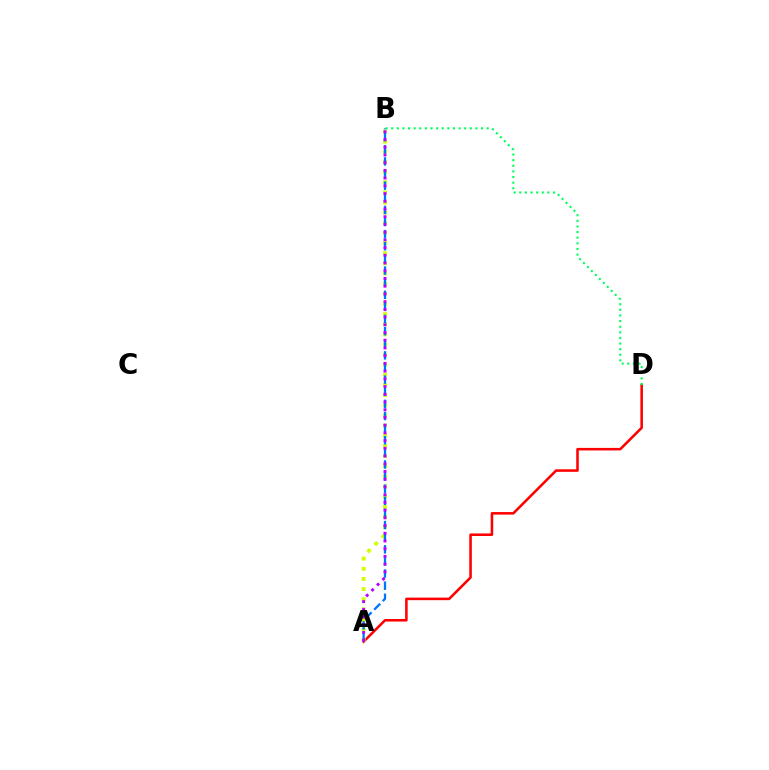{('A', 'D'): [{'color': '#ff0000', 'line_style': 'solid', 'thickness': 1.83}], ('A', 'B'): [{'color': '#d1ff00', 'line_style': 'dotted', 'thickness': 2.75}, {'color': '#0074ff', 'line_style': 'dashed', 'thickness': 1.65}, {'color': '#b900ff', 'line_style': 'dotted', 'thickness': 2.1}], ('B', 'D'): [{'color': '#00ff5c', 'line_style': 'dotted', 'thickness': 1.53}]}